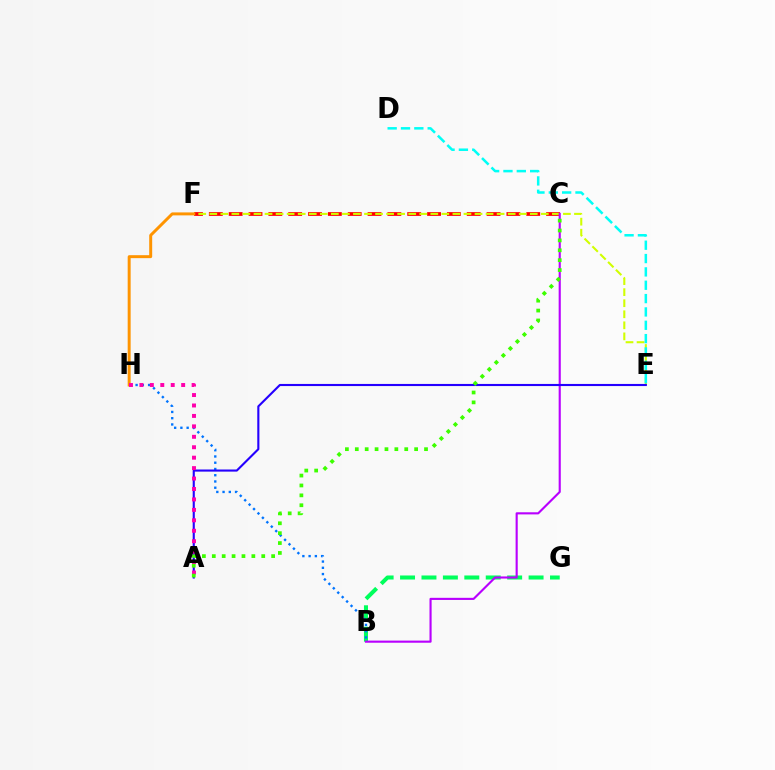{('B', 'G'): [{'color': '#00ff5c', 'line_style': 'dashed', 'thickness': 2.91}], ('C', 'F'): [{'color': '#ff0000', 'line_style': 'dashed', 'thickness': 2.7}], ('E', 'F'): [{'color': '#d1ff00', 'line_style': 'dashed', 'thickness': 1.5}], ('B', 'H'): [{'color': '#0074ff', 'line_style': 'dotted', 'thickness': 1.7}], ('B', 'C'): [{'color': '#b900ff', 'line_style': 'solid', 'thickness': 1.53}], ('A', 'E'): [{'color': '#2500ff', 'line_style': 'solid', 'thickness': 1.52}], ('F', 'H'): [{'color': '#ff9400', 'line_style': 'solid', 'thickness': 2.13}], ('D', 'E'): [{'color': '#00fff6', 'line_style': 'dashed', 'thickness': 1.81}], ('A', 'H'): [{'color': '#ff00ac', 'line_style': 'dotted', 'thickness': 2.84}], ('A', 'C'): [{'color': '#3dff00', 'line_style': 'dotted', 'thickness': 2.69}]}